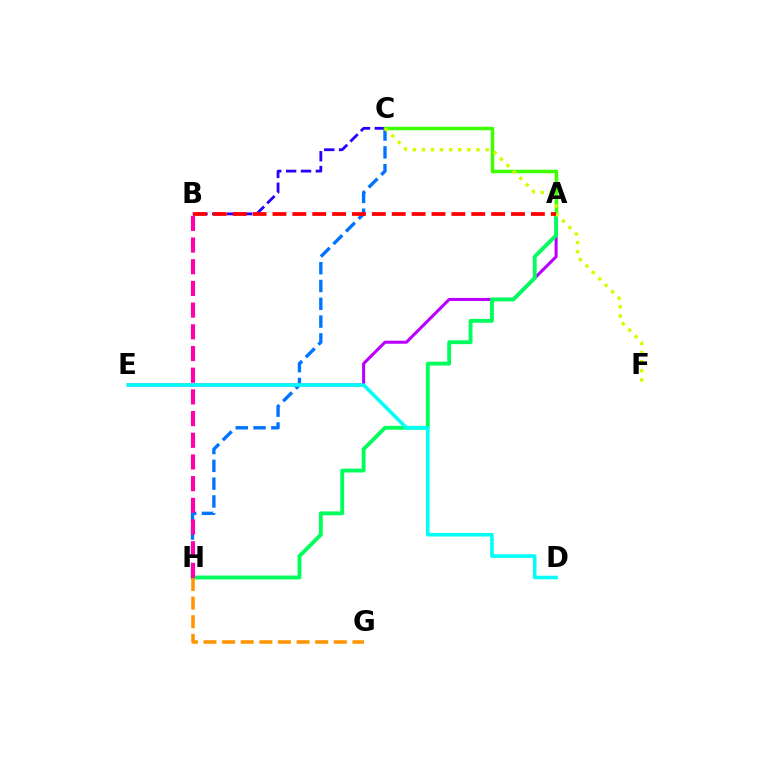{('B', 'C'): [{'color': '#2500ff', 'line_style': 'dashed', 'thickness': 2.02}], ('A', 'E'): [{'color': '#b900ff', 'line_style': 'solid', 'thickness': 2.2}], ('C', 'H'): [{'color': '#0074ff', 'line_style': 'dashed', 'thickness': 2.42}], ('A', 'H'): [{'color': '#00ff5c', 'line_style': 'solid', 'thickness': 2.77}], ('A', 'C'): [{'color': '#3dff00', 'line_style': 'solid', 'thickness': 2.52}], ('C', 'F'): [{'color': '#d1ff00', 'line_style': 'dotted', 'thickness': 2.47}], ('G', 'H'): [{'color': '#ff9400', 'line_style': 'dashed', 'thickness': 2.53}], ('D', 'E'): [{'color': '#00fff6', 'line_style': 'solid', 'thickness': 2.57}], ('A', 'B'): [{'color': '#ff0000', 'line_style': 'dashed', 'thickness': 2.7}], ('B', 'H'): [{'color': '#ff00ac', 'line_style': 'dashed', 'thickness': 2.95}]}